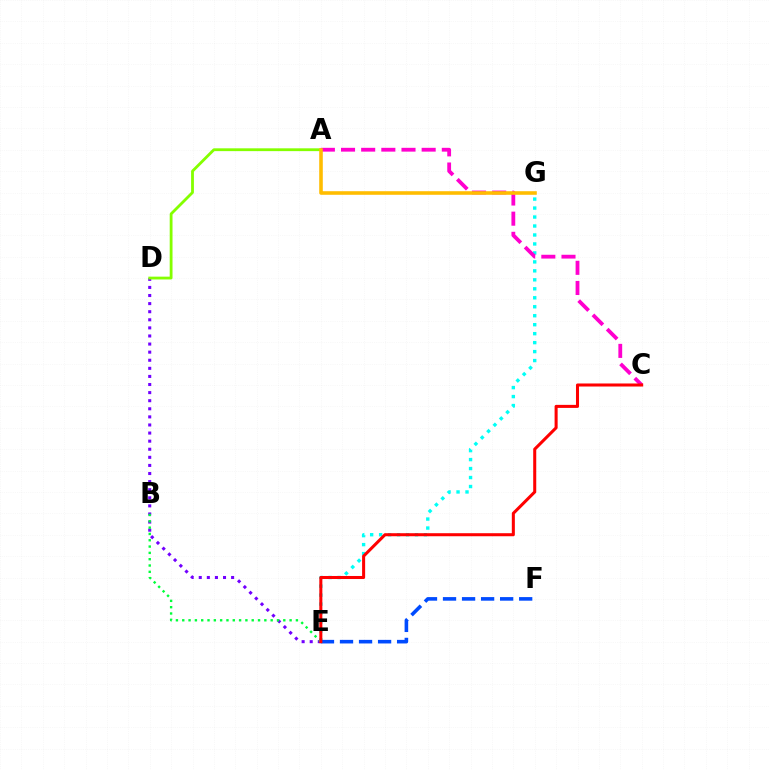{('D', 'E'): [{'color': '#7200ff', 'line_style': 'dotted', 'thickness': 2.2}], ('A', 'D'): [{'color': '#84ff00', 'line_style': 'solid', 'thickness': 2.03}], ('B', 'E'): [{'color': '#00ff39', 'line_style': 'dotted', 'thickness': 1.72}], ('E', 'G'): [{'color': '#00fff6', 'line_style': 'dotted', 'thickness': 2.44}], ('E', 'F'): [{'color': '#004bff', 'line_style': 'dashed', 'thickness': 2.59}], ('A', 'C'): [{'color': '#ff00cf', 'line_style': 'dashed', 'thickness': 2.74}], ('C', 'E'): [{'color': '#ff0000', 'line_style': 'solid', 'thickness': 2.19}], ('A', 'G'): [{'color': '#ffbd00', 'line_style': 'solid', 'thickness': 2.58}]}